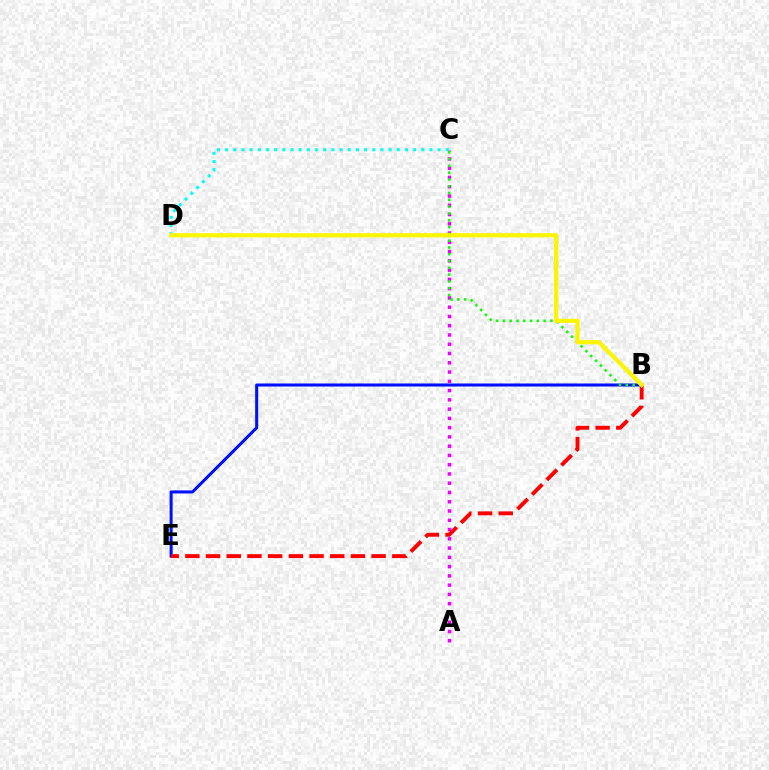{('A', 'C'): [{'color': '#ee00ff', 'line_style': 'dotted', 'thickness': 2.52}], ('C', 'D'): [{'color': '#00fff6', 'line_style': 'dotted', 'thickness': 2.22}], ('B', 'E'): [{'color': '#0010ff', 'line_style': 'solid', 'thickness': 2.19}, {'color': '#ff0000', 'line_style': 'dashed', 'thickness': 2.81}], ('B', 'C'): [{'color': '#08ff00', 'line_style': 'dotted', 'thickness': 1.85}], ('B', 'D'): [{'color': '#fcf500', 'line_style': 'solid', 'thickness': 2.98}]}